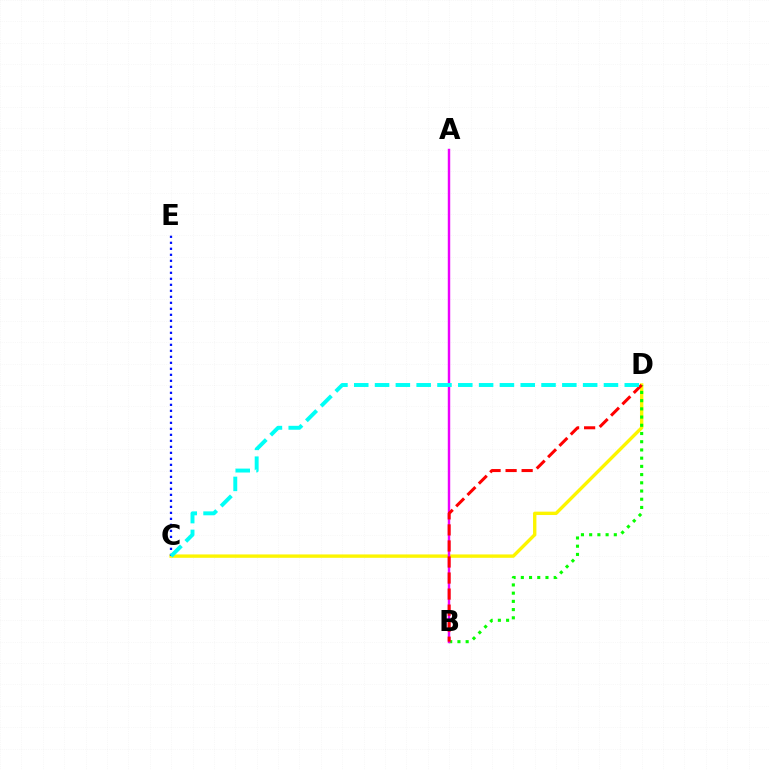{('C', 'D'): [{'color': '#fcf500', 'line_style': 'solid', 'thickness': 2.42}, {'color': '#00fff6', 'line_style': 'dashed', 'thickness': 2.83}], ('B', 'D'): [{'color': '#08ff00', 'line_style': 'dotted', 'thickness': 2.23}, {'color': '#ff0000', 'line_style': 'dashed', 'thickness': 2.18}], ('C', 'E'): [{'color': '#0010ff', 'line_style': 'dotted', 'thickness': 1.63}], ('A', 'B'): [{'color': '#ee00ff', 'line_style': 'solid', 'thickness': 1.75}]}